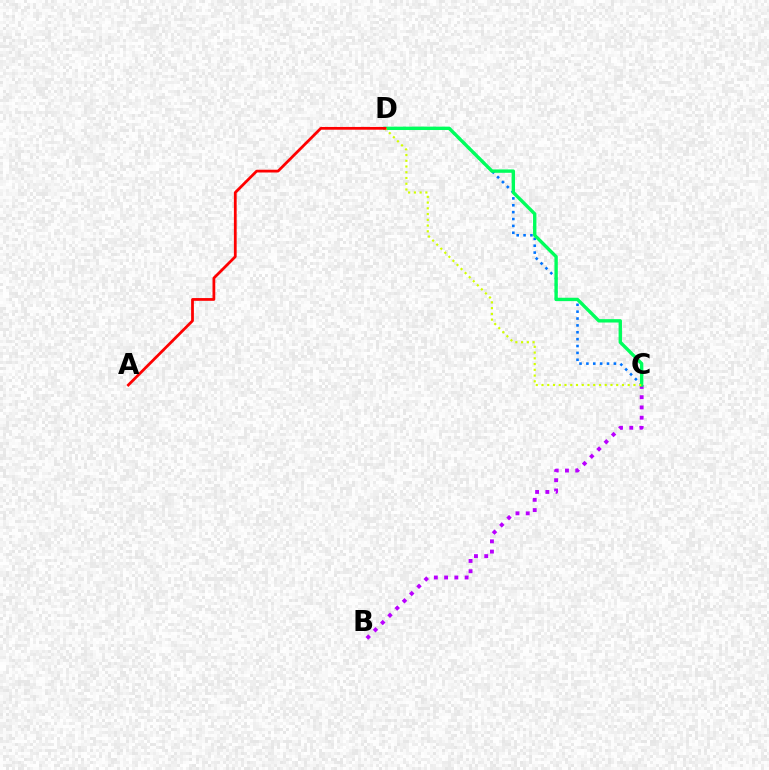{('C', 'D'): [{'color': '#0074ff', 'line_style': 'dotted', 'thickness': 1.87}, {'color': '#00ff5c', 'line_style': 'solid', 'thickness': 2.43}, {'color': '#d1ff00', 'line_style': 'dotted', 'thickness': 1.56}], ('B', 'C'): [{'color': '#b900ff', 'line_style': 'dotted', 'thickness': 2.79}], ('A', 'D'): [{'color': '#ff0000', 'line_style': 'solid', 'thickness': 1.99}]}